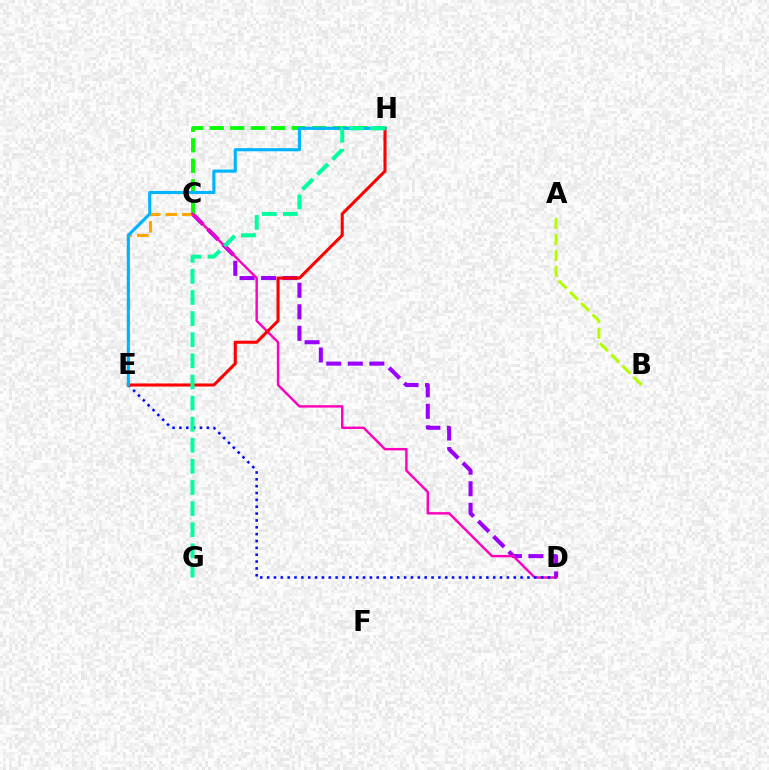{('C', 'D'): [{'color': '#9b00ff', 'line_style': 'dashed', 'thickness': 2.93}, {'color': '#ff00bd', 'line_style': 'solid', 'thickness': 1.74}], ('C', 'E'): [{'color': '#ffa500', 'line_style': 'dashed', 'thickness': 2.24}], ('C', 'H'): [{'color': '#08ff00', 'line_style': 'dashed', 'thickness': 2.79}], ('D', 'E'): [{'color': '#0010ff', 'line_style': 'dotted', 'thickness': 1.86}], ('E', 'H'): [{'color': '#ff0000', 'line_style': 'solid', 'thickness': 2.21}, {'color': '#00b5ff', 'line_style': 'solid', 'thickness': 2.24}], ('G', 'H'): [{'color': '#00ff9d', 'line_style': 'dashed', 'thickness': 2.87}], ('A', 'B'): [{'color': '#b3ff00', 'line_style': 'dashed', 'thickness': 2.17}]}